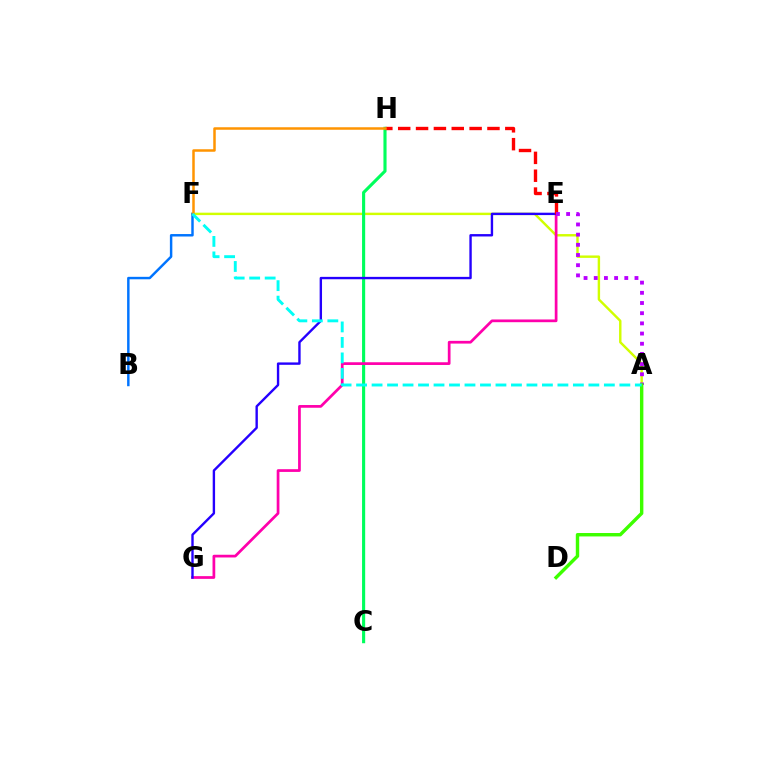{('A', 'F'): [{'color': '#d1ff00', 'line_style': 'solid', 'thickness': 1.75}, {'color': '#00fff6', 'line_style': 'dashed', 'thickness': 2.1}], ('C', 'H'): [{'color': '#00ff5c', 'line_style': 'solid', 'thickness': 2.25}], ('E', 'G'): [{'color': '#ff00ac', 'line_style': 'solid', 'thickness': 1.96}, {'color': '#2500ff', 'line_style': 'solid', 'thickness': 1.72}], ('B', 'F'): [{'color': '#0074ff', 'line_style': 'solid', 'thickness': 1.77}], ('E', 'H'): [{'color': '#ff0000', 'line_style': 'dashed', 'thickness': 2.43}], ('A', 'E'): [{'color': '#b900ff', 'line_style': 'dotted', 'thickness': 2.77}], ('A', 'D'): [{'color': '#3dff00', 'line_style': 'solid', 'thickness': 2.46}], ('F', 'H'): [{'color': '#ff9400', 'line_style': 'solid', 'thickness': 1.8}]}